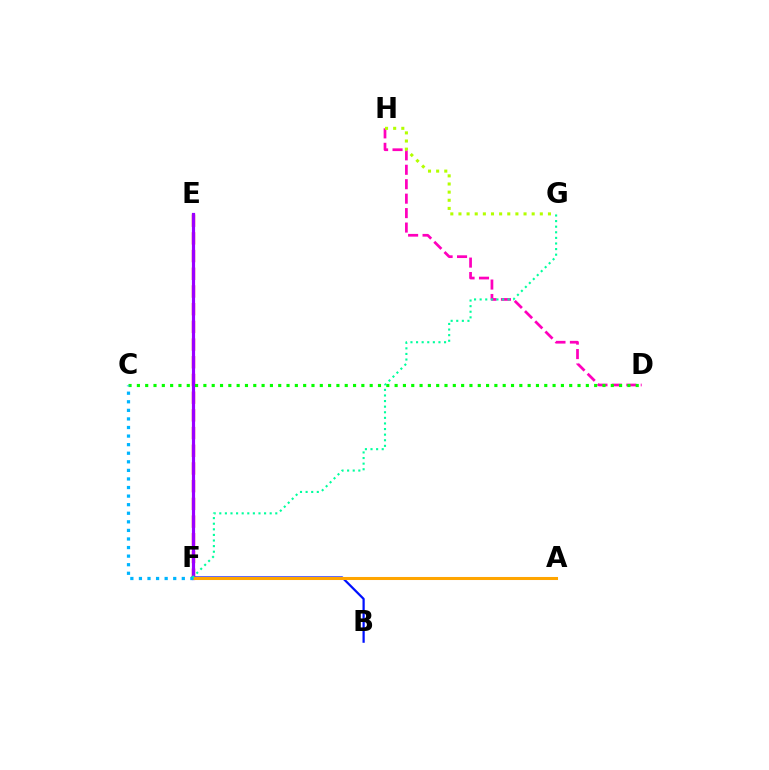{('B', 'F'): [{'color': '#0010ff', 'line_style': 'solid', 'thickness': 1.61}], ('E', 'F'): [{'color': '#ff0000', 'line_style': 'dashed', 'thickness': 2.4}, {'color': '#9b00ff', 'line_style': 'solid', 'thickness': 2.3}], ('D', 'H'): [{'color': '#ff00bd', 'line_style': 'dashed', 'thickness': 1.96}], ('A', 'F'): [{'color': '#ffa500', 'line_style': 'solid', 'thickness': 2.19}], ('C', 'D'): [{'color': '#08ff00', 'line_style': 'dotted', 'thickness': 2.26}], ('C', 'F'): [{'color': '#00b5ff', 'line_style': 'dotted', 'thickness': 2.33}], ('G', 'H'): [{'color': '#b3ff00', 'line_style': 'dotted', 'thickness': 2.21}], ('F', 'G'): [{'color': '#00ff9d', 'line_style': 'dotted', 'thickness': 1.52}]}